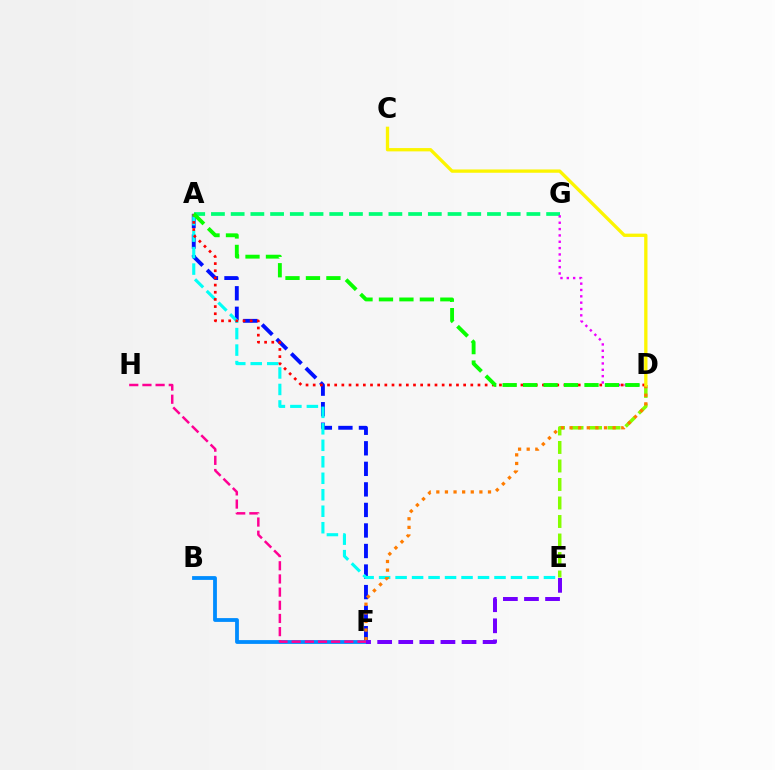{('B', 'F'): [{'color': '#008cff', 'line_style': 'solid', 'thickness': 2.74}], ('A', 'F'): [{'color': '#0010ff', 'line_style': 'dashed', 'thickness': 2.79}], ('A', 'G'): [{'color': '#00ff74', 'line_style': 'dashed', 'thickness': 2.68}], ('D', 'E'): [{'color': '#84ff00', 'line_style': 'dashed', 'thickness': 2.51}], ('A', 'E'): [{'color': '#00fff6', 'line_style': 'dashed', 'thickness': 2.24}], ('D', 'F'): [{'color': '#ff7c00', 'line_style': 'dotted', 'thickness': 2.34}], ('D', 'G'): [{'color': '#ee00ff', 'line_style': 'dotted', 'thickness': 1.72}], ('E', 'F'): [{'color': '#7200ff', 'line_style': 'dashed', 'thickness': 2.86}], ('A', 'D'): [{'color': '#ff0000', 'line_style': 'dotted', 'thickness': 1.95}, {'color': '#08ff00', 'line_style': 'dashed', 'thickness': 2.78}], ('C', 'D'): [{'color': '#fcf500', 'line_style': 'solid', 'thickness': 2.38}], ('F', 'H'): [{'color': '#ff0094', 'line_style': 'dashed', 'thickness': 1.79}]}